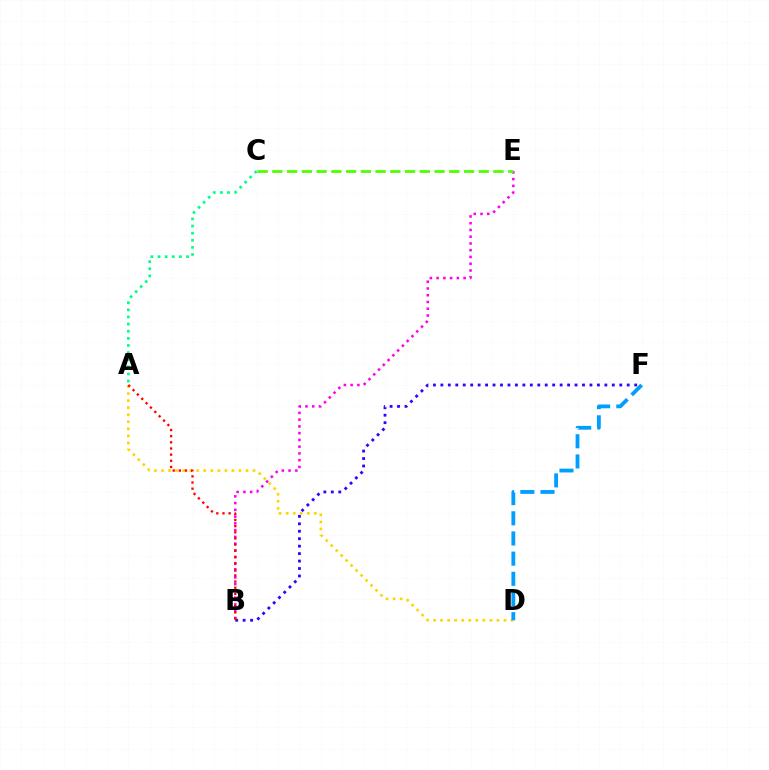{('B', 'F'): [{'color': '#3700ff', 'line_style': 'dotted', 'thickness': 2.03}], ('A', 'D'): [{'color': '#ffd500', 'line_style': 'dotted', 'thickness': 1.91}], ('B', 'E'): [{'color': '#ff00ed', 'line_style': 'dotted', 'thickness': 1.84}], ('C', 'E'): [{'color': '#4fff00', 'line_style': 'dashed', 'thickness': 2.0}], ('A', 'C'): [{'color': '#00ff86', 'line_style': 'dotted', 'thickness': 1.94}], ('D', 'F'): [{'color': '#009eff', 'line_style': 'dashed', 'thickness': 2.74}], ('A', 'B'): [{'color': '#ff0000', 'line_style': 'dotted', 'thickness': 1.67}]}